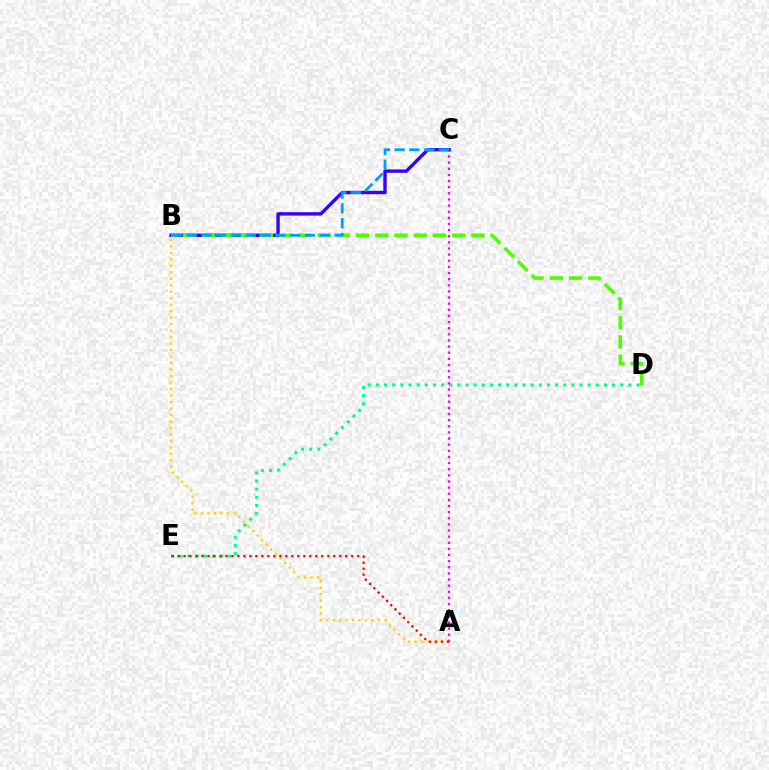{('A', 'B'): [{'color': '#ffd500', 'line_style': 'dotted', 'thickness': 1.76}], ('D', 'E'): [{'color': '#00ff86', 'line_style': 'dotted', 'thickness': 2.21}], ('A', 'E'): [{'color': '#ff0000', 'line_style': 'dotted', 'thickness': 1.63}], ('A', 'C'): [{'color': '#ff00ed', 'line_style': 'dotted', 'thickness': 1.67}], ('B', 'C'): [{'color': '#3700ff', 'line_style': 'solid', 'thickness': 2.43}, {'color': '#009eff', 'line_style': 'dashed', 'thickness': 2.01}], ('B', 'D'): [{'color': '#4fff00', 'line_style': 'dashed', 'thickness': 2.61}]}